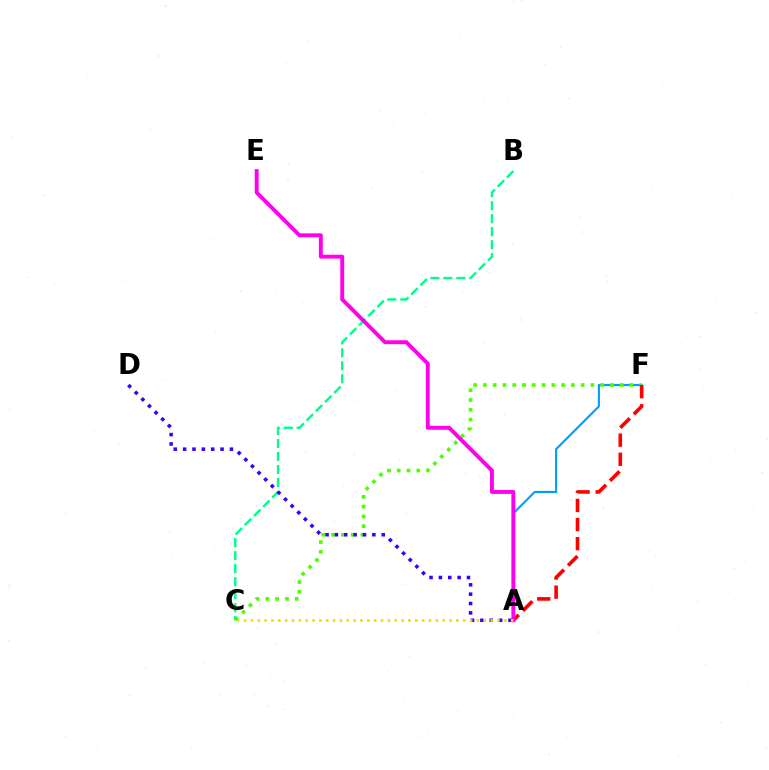{('A', 'F'): [{'color': '#009eff', 'line_style': 'solid', 'thickness': 1.53}, {'color': '#ff0000', 'line_style': 'dashed', 'thickness': 2.6}], ('C', 'F'): [{'color': '#4fff00', 'line_style': 'dotted', 'thickness': 2.66}], ('B', 'C'): [{'color': '#00ff86', 'line_style': 'dashed', 'thickness': 1.76}], ('A', 'D'): [{'color': '#3700ff', 'line_style': 'dotted', 'thickness': 2.54}], ('A', 'E'): [{'color': '#ff00ed', 'line_style': 'solid', 'thickness': 2.8}], ('A', 'C'): [{'color': '#ffd500', 'line_style': 'dotted', 'thickness': 1.86}]}